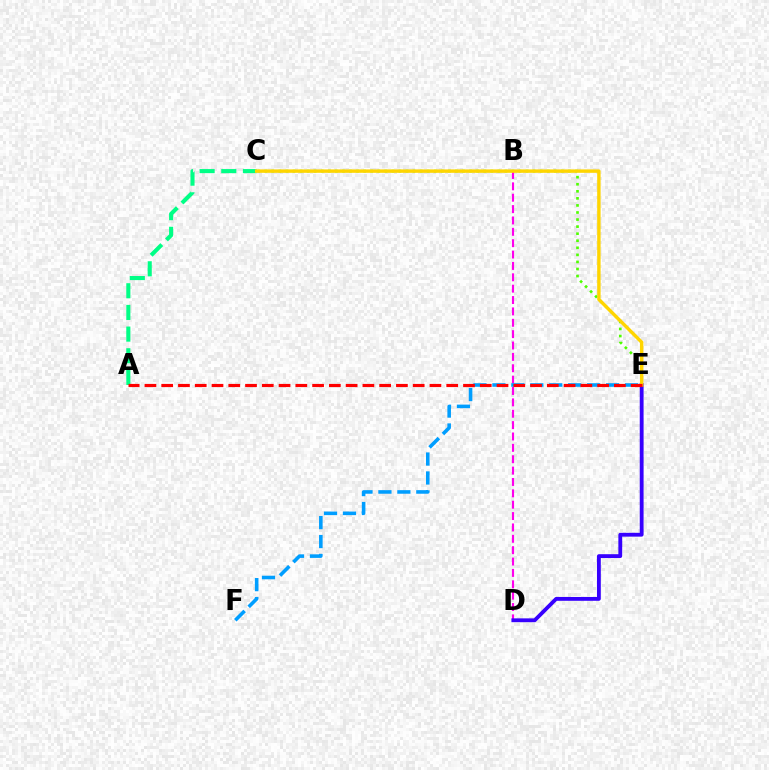{('A', 'C'): [{'color': '#00ff86', 'line_style': 'dashed', 'thickness': 2.94}], ('C', 'E'): [{'color': '#4fff00', 'line_style': 'dotted', 'thickness': 1.92}, {'color': '#ffd500', 'line_style': 'solid', 'thickness': 2.46}], ('B', 'D'): [{'color': '#ff00ed', 'line_style': 'dashed', 'thickness': 1.54}], ('D', 'E'): [{'color': '#3700ff', 'line_style': 'solid', 'thickness': 2.76}], ('E', 'F'): [{'color': '#009eff', 'line_style': 'dashed', 'thickness': 2.57}], ('A', 'E'): [{'color': '#ff0000', 'line_style': 'dashed', 'thickness': 2.28}]}